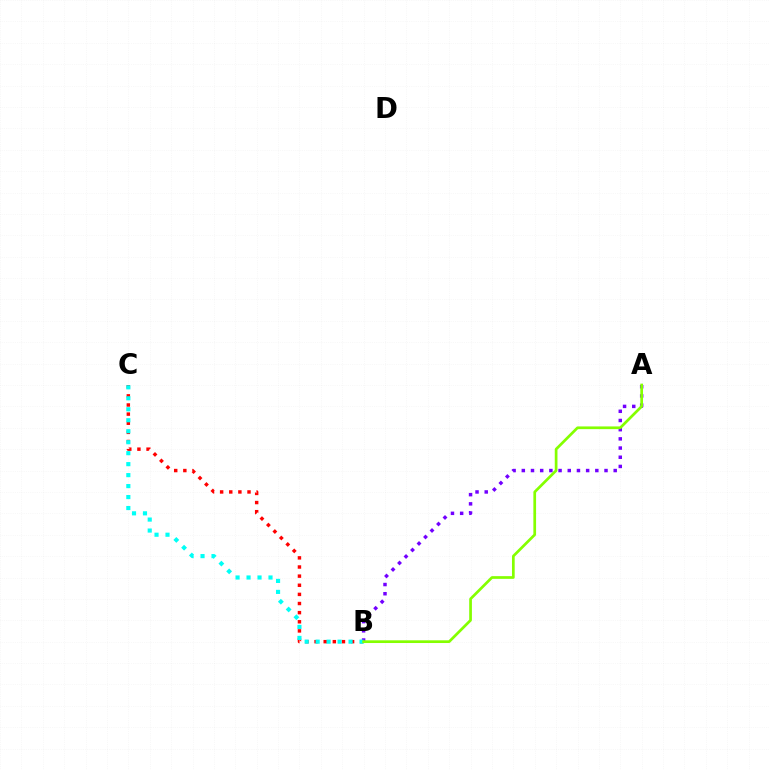{('A', 'B'): [{'color': '#7200ff', 'line_style': 'dotted', 'thickness': 2.5}, {'color': '#84ff00', 'line_style': 'solid', 'thickness': 1.95}], ('B', 'C'): [{'color': '#ff0000', 'line_style': 'dotted', 'thickness': 2.48}, {'color': '#00fff6', 'line_style': 'dotted', 'thickness': 2.98}]}